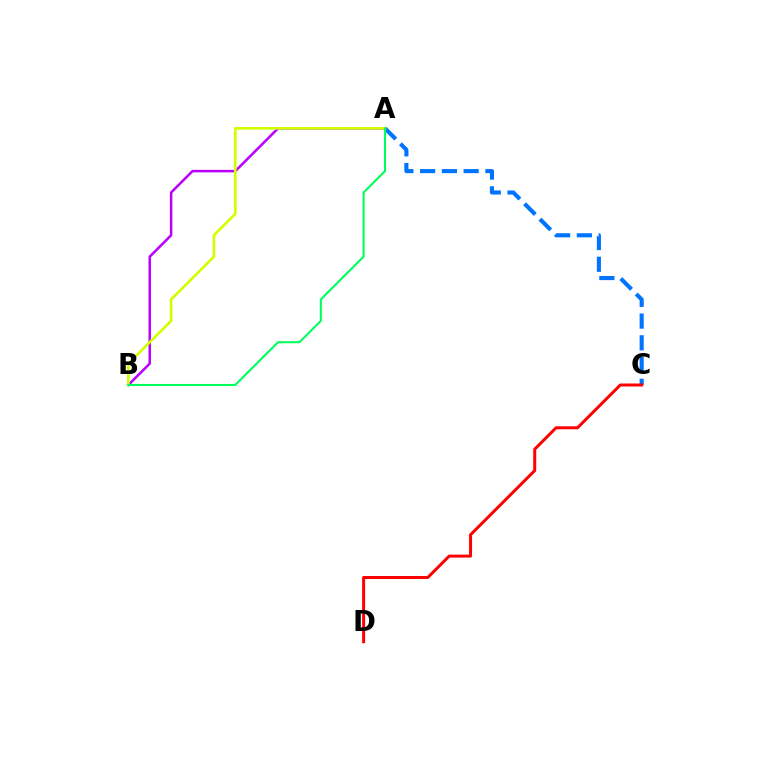{('A', 'C'): [{'color': '#0074ff', 'line_style': 'dashed', 'thickness': 2.96}], ('A', 'B'): [{'color': '#b900ff', 'line_style': 'solid', 'thickness': 1.8}, {'color': '#d1ff00', 'line_style': 'solid', 'thickness': 1.92}, {'color': '#00ff5c', 'line_style': 'solid', 'thickness': 1.5}], ('C', 'D'): [{'color': '#ff0000', 'line_style': 'solid', 'thickness': 2.15}]}